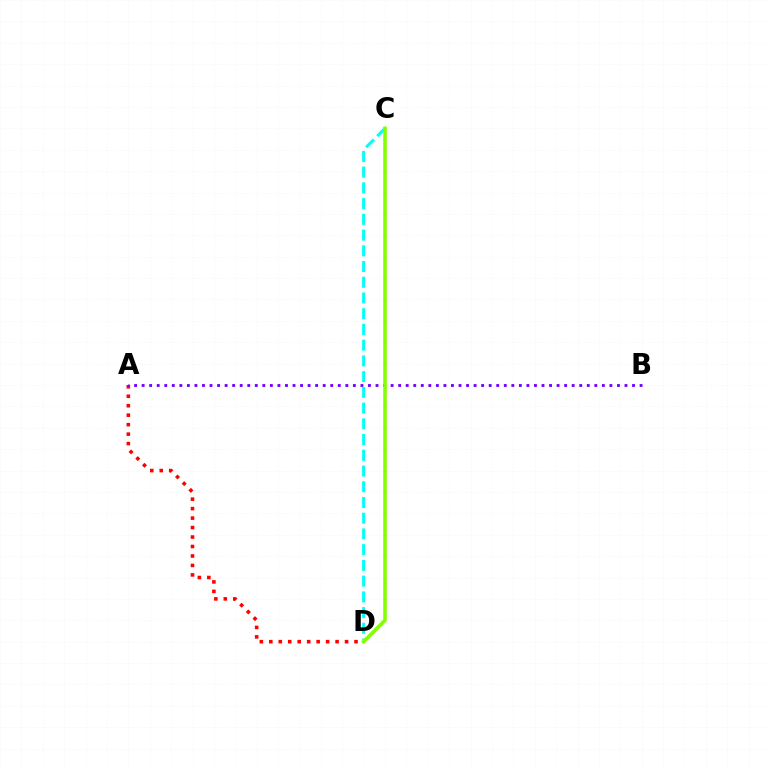{('A', 'D'): [{'color': '#ff0000', 'line_style': 'dotted', 'thickness': 2.57}], ('A', 'B'): [{'color': '#7200ff', 'line_style': 'dotted', 'thickness': 2.05}], ('C', 'D'): [{'color': '#00fff6', 'line_style': 'dashed', 'thickness': 2.14}, {'color': '#84ff00', 'line_style': 'solid', 'thickness': 2.57}]}